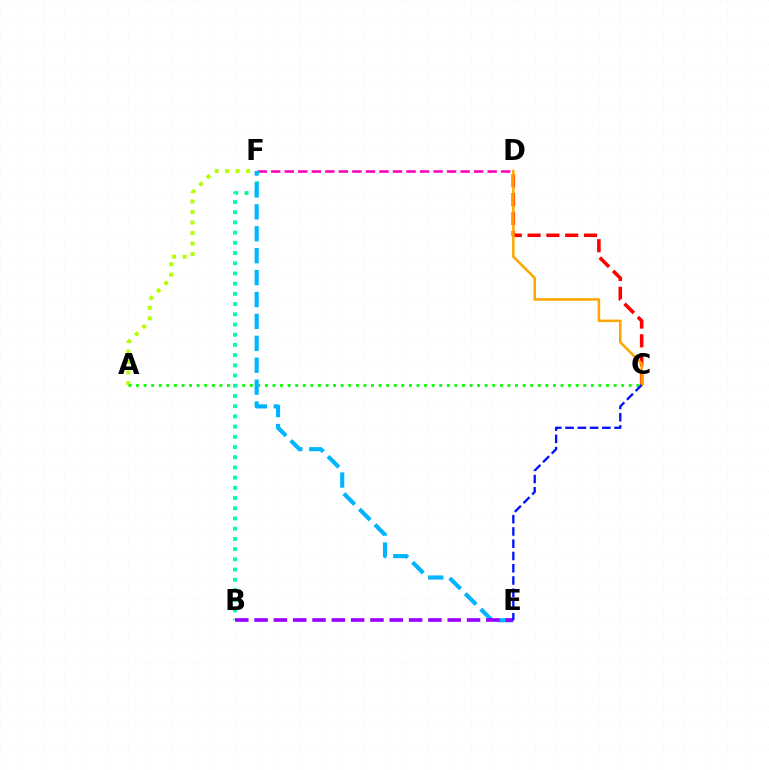{('C', 'D'): [{'color': '#ff0000', 'line_style': 'dashed', 'thickness': 2.55}, {'color': '#ffa500', 'line_style': 'solid', 'thickness': 1.82}], ('D', 'F'): [{'color': '#ff00bd', 'line_style': 'dashed', 'thickness': 1.84}], ('A', 'F'): [{'color': '#b3ff00', 'line_style': 'dotted', 'thickness': 2.85}], ('A', 'C'): [{'color': '#08ff00', 'line_style': 'dotted', 'thickness': 2.06}], ('B', 'F'): [{'color': '#00ff9d', 'line_style': 'dotted', 'thickness': 2.77}], ('E', 'F'): [{'color': '#00b5ff', 'line_style': 'dashed', 'thickness': 2.98}], ('B', 'E'): [{'color': '#9b00ff', 'line_style': 'dashed', 'thickness': 2.62}], ('C', 'E'): [{'color': '#0010ff', 'line_style': 'dashed', 'thickness': 1.67}]}